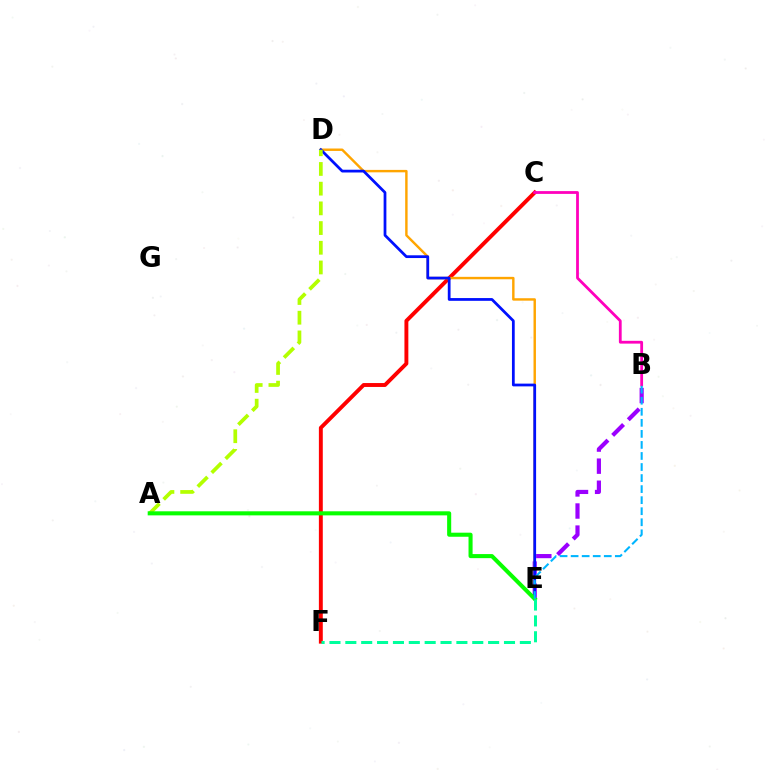{('C', 'F'): [{'color': '#ff0000', 'line_style': 'solid', 'thickness': 2.81}], ('B', 'E'): [{'color': '#9b00ff', 'line_style': 'dashed', 'thickness': 3.0}, {'color': '#00b5ff', 'line_style': 'dashed', 'thickness': 1.5}], ('D', 'E'): [{'color': '#ffa500', 'line_style': 'solid', 'thickness': 1.75}, {'color': '#0010ff', 'line_style': 'solid', 'thickness': 1.99}], ('B', 'C'): [{'color': '#ff00bd', 'line_style': 'solid', 'thickness': 2.01}], ('A', 'D'): [{'color': '#b3ff00', 'line_style': 'dashed', 'thickness': 2.68}], ('A', 'E'): [{'color': '#08ff00', 'line_style': 'solid', 'thickness': 2.93}], ('E', 'F'): [{'color': '#00ff9d', 'line_style': 'dashed', 'thickness': 2.16}]}